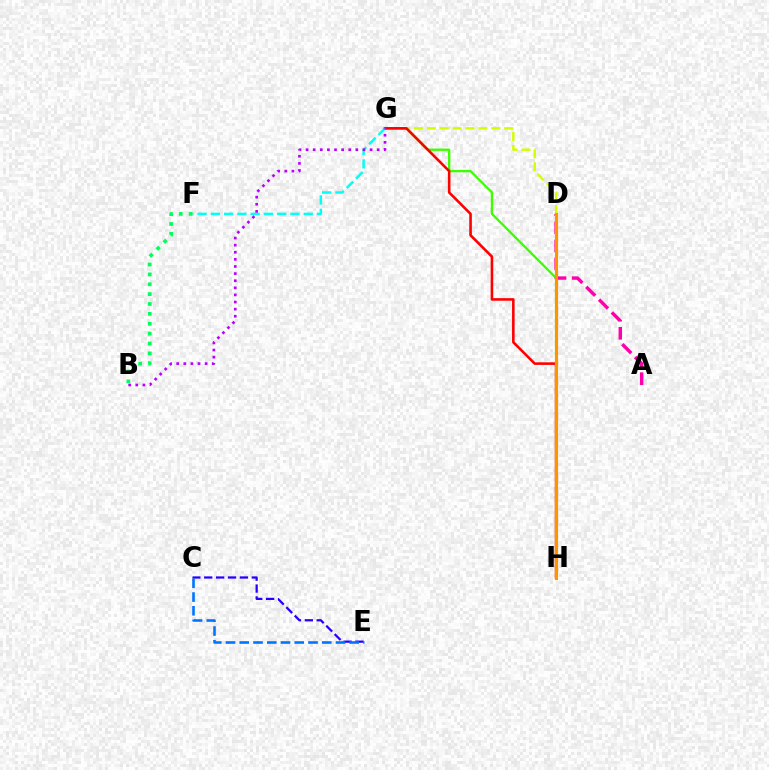{('D', 'G'): [{'color': '#d1ff00', 'line_style': 'dashed', 'thickness': 1.75}], ('A', 'D'): [{'color': '#ff00ac', 'line_style': 'dashed', 'thickness': 2.46}], ('C', 'E'): [{'color': '#2500ff', 'line_style': 'dashed', 'thickness': 1.62}, {'color': '#0074ff', 'line_style': 'dashed', 'thickness': 1.87}], ('G', 'H'): [{'color': '#3dff00', 'line_style': 'solid', 'thickness': 1.69}, {'color': '#ff0000', 'line_style': 'solid', 'thickness': 1.87}], ('F', 'G'): [{'color': '#00fff6', 'line_style': 'dashed', 'thickness': 1.8}], ('D', 'H'): [{'color': '#ff9400', 'line_style': 'solid', 'thickness': 2.26}], ('B', 'G'): [{'color': '#b900ff', 'line_style': 'dotted', 'thickness': 1.93}], ('B', 'F'): [{'color': '#00ff5c', 'line_style': 'dotted', 'thickness': 2.68}]}